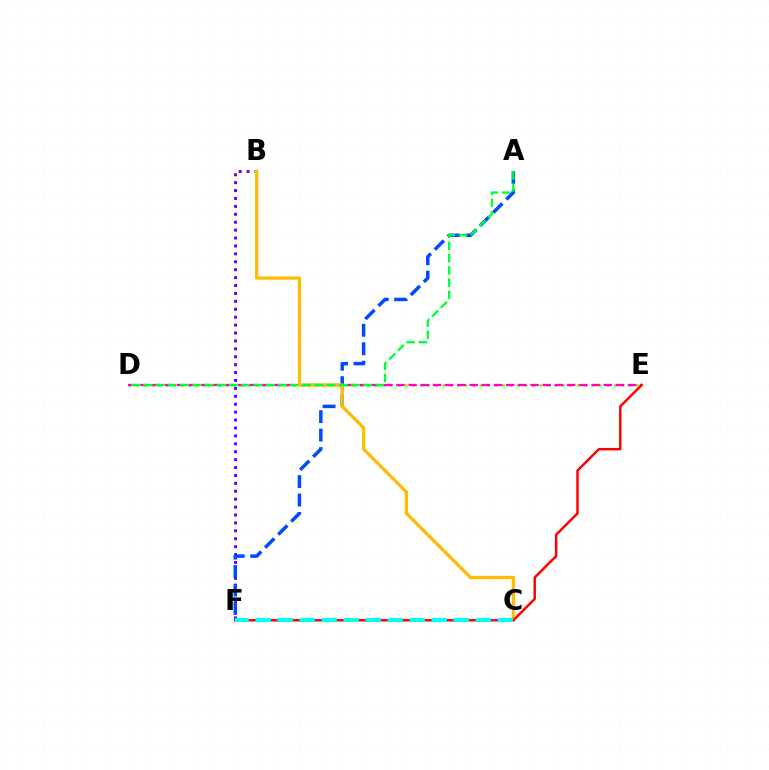{('B', 'F'): [{'color': '#7200ff', 'line_style': 'dotted', 'thickness': 2.15}], ('D', 'E'): [{'color': '#84ff00', 'line_style': 'dotted', 'thickness': 2.03}, {'color': '#ff00cf', 'line_style': 'dashed', 'thickness': 1.66}], ('A', 'F'): [{'color': '#004bff', 'line_style': 'dashed', 'thickness': 2.51}], ('B', 'C'): [{'color': '#ffbd00', 'line_style': 'solid', 'thickness': 2.35}], ('A', 'D'): [{'color': '#00ff39', 'line_style': 'dashed', 'thickness': 1.66}], ('E', 'F'): [{'color': '#ff0000', 'line_style': 'solid', 'thickness': 1.78}], ('C', 'F'): [{'color': '#00fff6', 'line_style': 'dashed', 'thickness': 2.99}]}